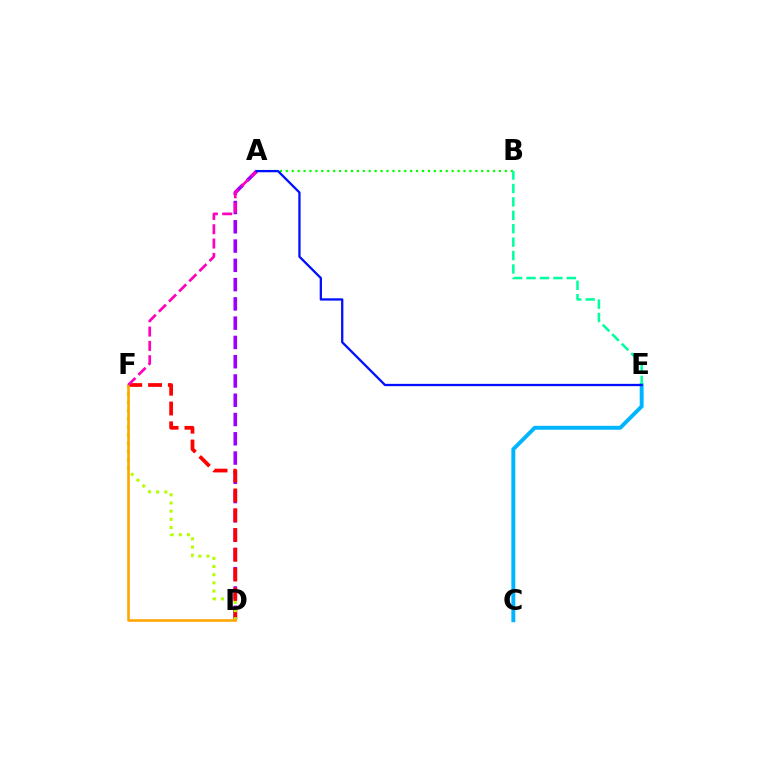{('A', 'D'): [{'color': '#9b00ff', 'line_style': 'dashed', 'thickness': 2.62}], ('D', 'F'): [{'color': '#ff0000', 'line_style': 'dashed', 'thickness': 2.69}, {'color': '#b3ff00', 'line_style': 'dotted', 'thickness': 2.22}, {'color': '#ffa500', 'line_style': 'solid', 'thickness': 1.88}], ('A', 'B'): [{'color': '#08ff00', 'line_style': 'dotted', 'thickness': 1.61}], ('C', 'E'): [{'color': '#00b5ff', 'line_style': 'solid', 'thickness': 2.82}], ('B', 'E'): [{'color': '#00ff9d', 'line_style': 'dashed', 'thickness': 1.82}], ('A', 'F'): [{'color': '#ff00bd', 'line_style': 'dashed', 'thickness': 1.95}], ('A', 'E'): [{'color': '#0010ff', 'line_style': 'solid', 'thickness': 1.65}]}